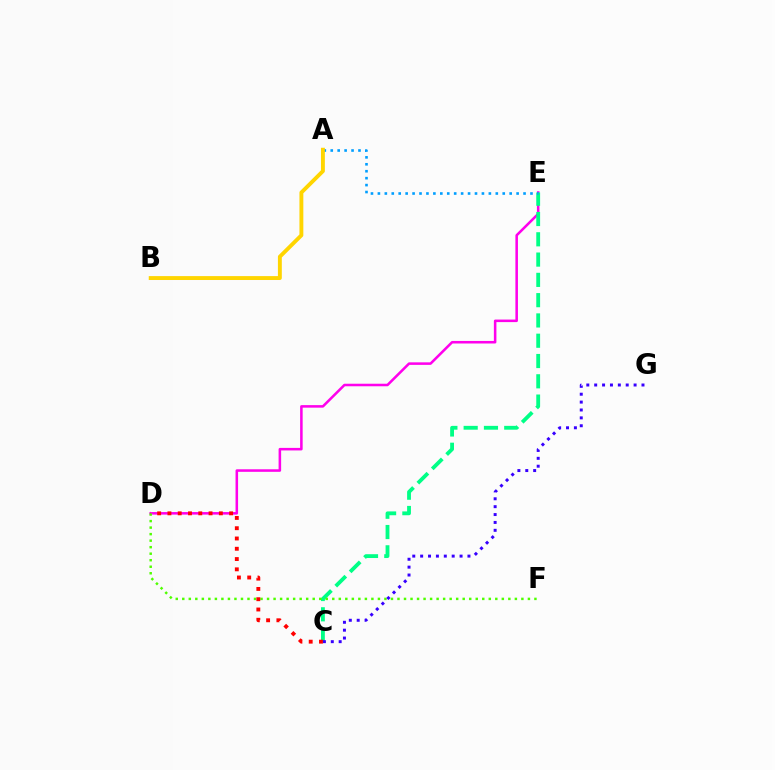{('D', 'E'): [{'color': '#ff00ed', 'line_style': 'solid', 'thickness': 1.83}], ('C', 'E'): [{'color': '#00ff86', 'line_style': 'dashed', 'thickness': 2.76}], ('A', 'E'): [{'color': '#009eff', 'line_style': 'dotted', 'thickness': 1.88}], ('D', 'F'): [{'color': '#4fff00', 'line_style': 'dotted', 'thickness': 1.77}], ('A', 'B'): [{'color': '#ffd500', 'line_style': 'solid', 'thickness': 2.81}], ('C', 'D'): [{'color': '#ff0000', 'line_style': 'dotted', 'thickness': 2.79}], ('C', 'G'): [{'color': '#3700ff', 'line_style': 'dotted', 'thickness': 2.14}]}